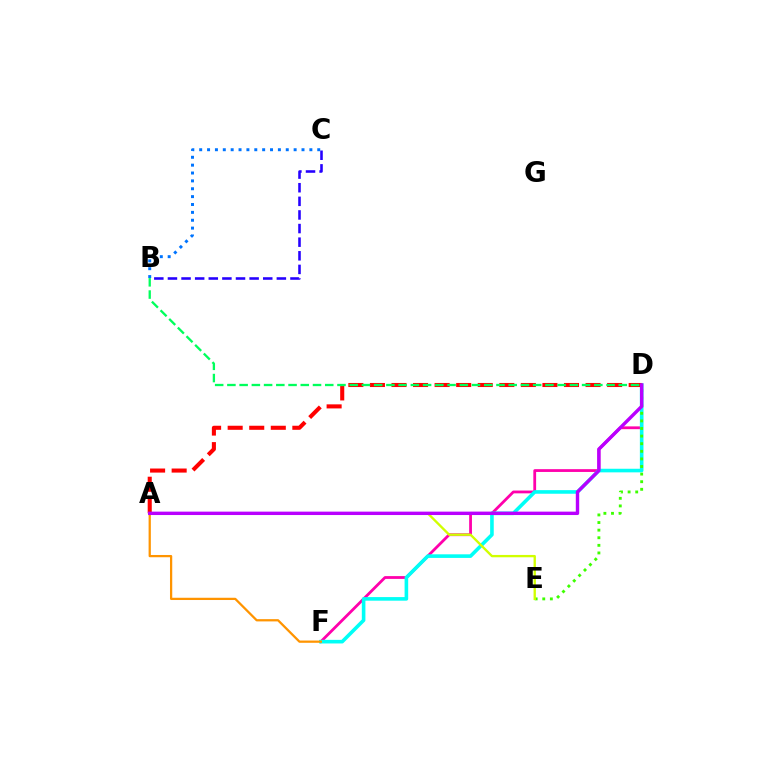{('D', 'F'): [{'color': '#ff00ac', 'line_style': 'solid', 'thickness': 2.01}, {'color': '#00fff6', 'line_style': 'solid', 'thickness': 2.59}], ('D', 'E'): [{'color': '#3dff00', 'line_style': 'dotted', 'thickness': 2.07}], ('B', 'C'): [{'color': '#2500ff', 'line_style': 'dashed', 'thickness': 1.85}, {'color': '#0074ff', 'line_style': 'dotted', 'thickness': 2.14}], ('A', 'F'): [{'color': '#ff9400', 'line_style': 'solid', 'thickness': 1.62}], ('A', 'D'): [{'color': '#ff0000', 'line_style': 'dashed', 'thickness': 2.93}, {'color': '#b900ff', 'line_style': 'solid', 'thickness': 2.45}], ('A', 'E'): [{'color': '#d1ff00', 'line_style': 'solid', 'thickness': 1.69}], ('B', 'D'): [{'color': '#00ff5c', 'line_style': 'dashed', 'thickness': 1.66}]}